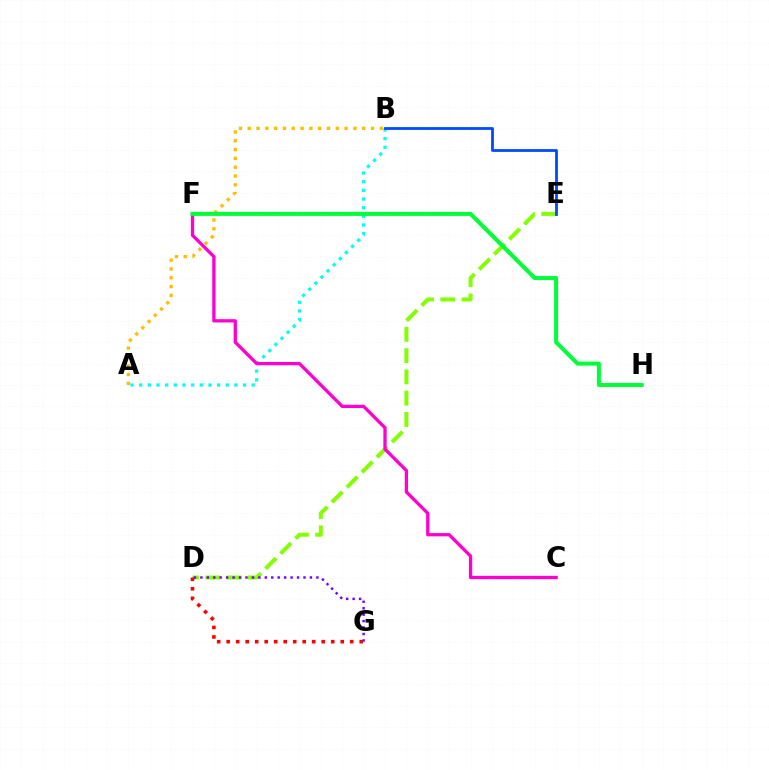{('D', 'E'): [{'color': '#84ff00', 'line_style': 'dashed', 'thickness': 2.89}], ('D', 'G'): [{'color': '#ff0000', 'line_style': 'dotted', 'thickness': 2.58}, {'color': '#7200ff', 'line_style': 'dotted', 'thickness': 1.75}], ('A', 'B'): [{'color': '#00fff6', 'line_style': 'dotted', 'thickness': 2.35}, {'color': '#ffbd00', 'line_style': 'dotted', 'thickness': 2.39}], ('B', 'E'): [{'color': '#004bff', 'line_style': 'solid', 'thickness': 2.01}], ('C', 'F'): [{'color': '#ff00cf', 'line_style': 'solid', 'thickness': 2.37}], ('F', 'H'): [{'color': '#00ff39', 'line_style': 'solid', 'thickness': 2.9}]}